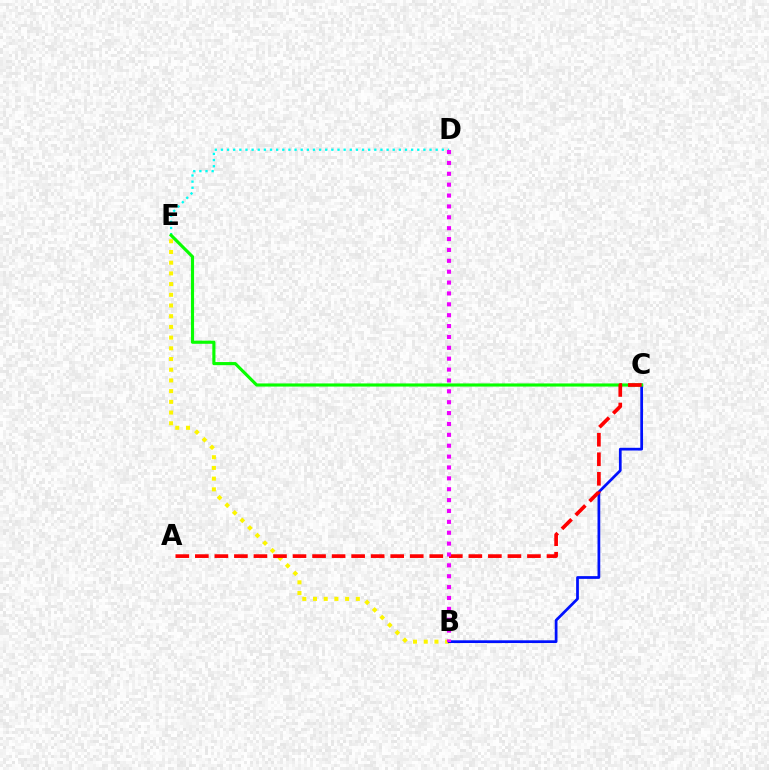{('B', 'E'): [{'color': '#fcf500', 'line_style': 'dotted', 'thickness': 2.91}], ('B', 'C'): [{'color': '#0010ff', 'line_style': 'solid', 'thickness': 1.97}], ('D', 'E'): [{'color': '#00fff6', 'line_style': 'dotted', 'thickness': 1.67}], ('C', 'E'): [{'color': '#08ff00', 'line_style': 'solid', 'thickness': 2.25}], ('A', 'C'): [{'color': '#ff0000', 'line_style': 'dashed', 'thickness': 2.65}], ('B', 'D'): [{'color': '#ee00ff', 'line_style': 'dotted', 'thickness': 2.96}]}